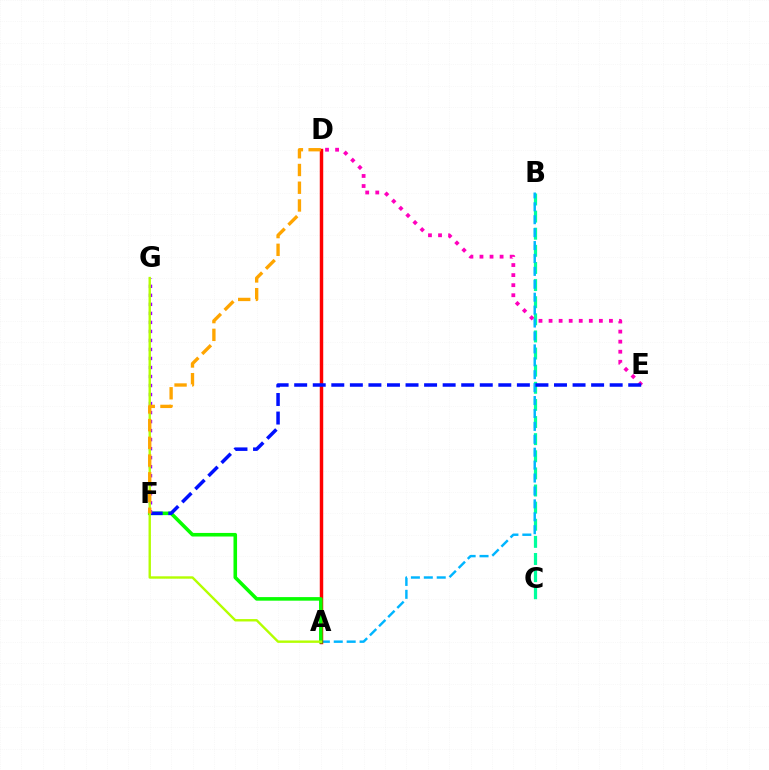{('B', 'C'): [{'color': '#00ff9d', 'line_style': 'dashed', 'thickness': 2.33}], ('D', 'E'): [{'color': '#ff00bd', 'line_style': 'dotted', 'thickness': 2.73}], ('A', 'B'): [{'color': '#00b5ff', 'line_style': 'dashed', 'thickness': 1.75}], ('A', 'D'): [{'color': '#ff0000', 'line_style': 'solid', 'thickness': 2.49}], ('A', 'F'): [{'color': '#08ff00', 'line_style': 'solid', 'thickness': 2.57}], ('E', 'F'): [{'color': '#0010ff', 'line_style': 'dashed', 'thickness': 2.52}], ('F', 'G'): [{'color': '#9b00ff', 'line_style': 'dotted', 'thickness': 2.45}], ('A', 'G'): [{'color': '#b3ff00', 'line_style': 'solid', 'thickness': 1.72}], ('D', 'F'): [{'color': '#ffa500', 'line_style': 'dashed', 'thickness': 2.41}]}